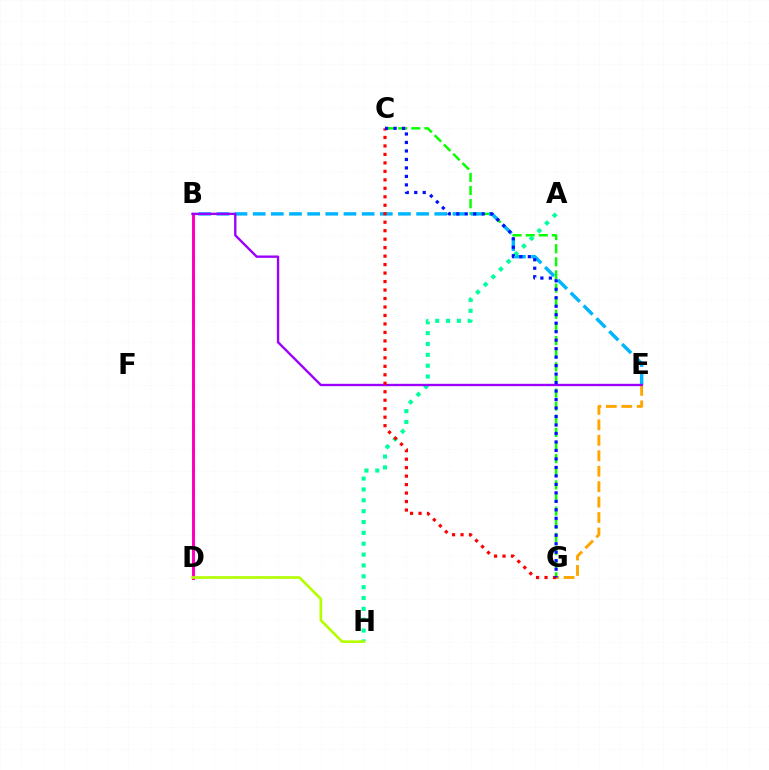{('C', 'G'): [{'color': '#08ff00', 'line_style': 'dashed', 'thickness': 1.78}, {'color': '#ff0000', 'line_style': 'dotted', 'thickness': 2.3}, {'color': '#0010ff', 'line_style': 'dotted', 'thickness': 2.3}], ('B', 'D'): [{'color': '#ff00bd', 'line_style': 'solid', 'thickness': 2.18}], ('B', 'E'): [{'color': '#00b5ff', 'line_style': 'dashed', 'thickness': 2.47}, {'color': '#9b00ff', 'line_style': 'solid', 'thickness': 1.7}], ('A', 'H'): [{'color': '#00ff9d', 'line_style': 'dotted', 'thickness': 2.95}], ('D', 'H'): [{'color': '#b3ff00', 'line_style': 'solid', 'thickness': 1.91}], ('E', 'G'): [{'color': '#ffa500', 'line_style': 'dashed', 'thickness': 2.1}]}